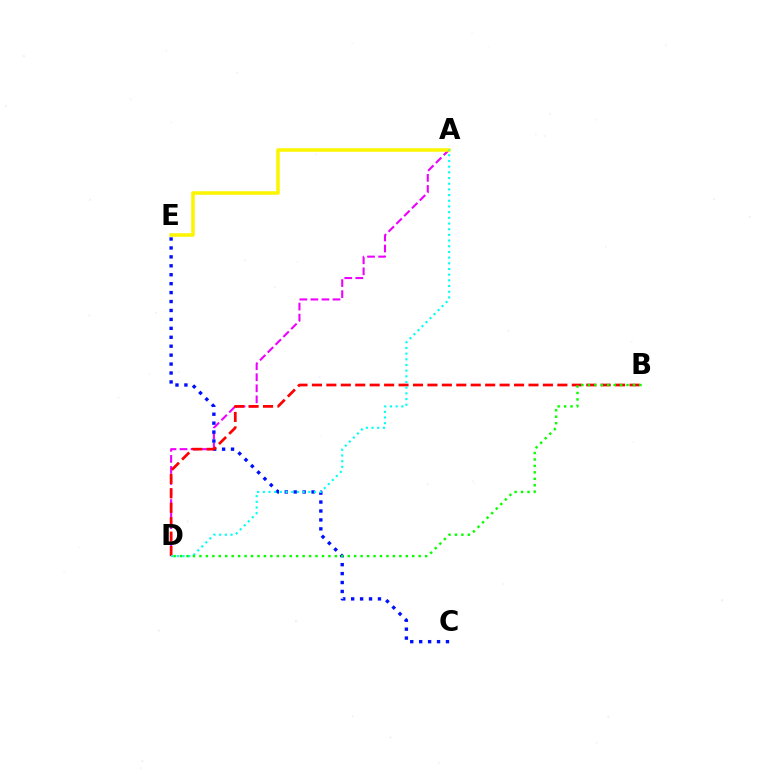{('A', 'D'): [{'color': '#ee00ff', 'line_style': 'dashed', 'thickness': 1.5}, {'color': '#00fff6', 'line_style': 'dotted', 'thickness': 1.54}], ('C', 'E'): [{'color': '#0010ff', 'line_style': 'dotted', 'thickness': 2.43}], ('A', 'E'): [{'color': '#fcf500', 'line_style': 'solid', 'thickness': 2.53}], ('B', 'D'): [{'color': '#ff0000', 'line_style': 'dashed', 'thickness': 1.96}, {'color': '#08ff00', 'line_style': 'dotted', 'thickness': 1.75}]}